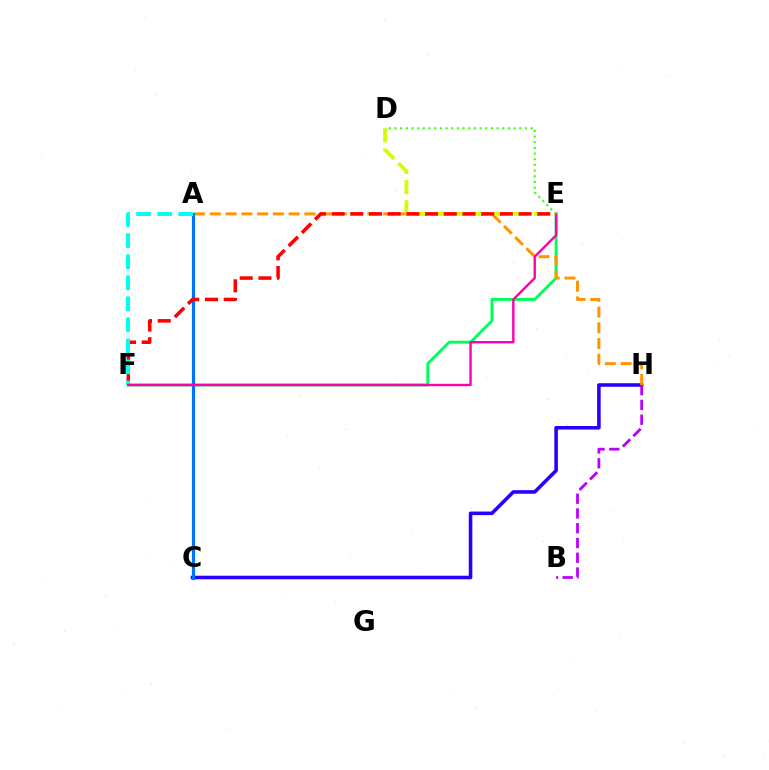{('C', 'H'): [{'color': '#2500ff', 'line_style': 'solid', 'thickness': 2.56}], ('E', 'F'): [{'color': '#00ff5c', 'line_style': 'solid', 'thickness': 2.11}, {'color': '#ff0000', 'line_style': 'dashed', 'thickness': 2.54}, {'color': '#ff00ac', 'line_style': 'solid', 'thickness': 1.73}], ('A', 'H'): [{'color': '#ff9400', 'line_style': 'dashed', 'thickness': 2.14}], ('A', 'C'): [{'color': '#0074ff', 'line_style': 'solid', 'thickness': 2.29}], ('D', 'E'): [{'color': '#d1ff00', 'line_style': 'dashed', 'thickness': 2.74}, {'color': '#3dff00', 'line_style': 'dotted', 'thickness': 1.54}], ('B', 'H'): [{'color': '#b900ff', 'line_style': 'dashed', 'thickness': 2.01}], ('A', 'F'): [{'color': '#00fff6', 'line_style': 'dashed', 'thickness': 2.86}]}